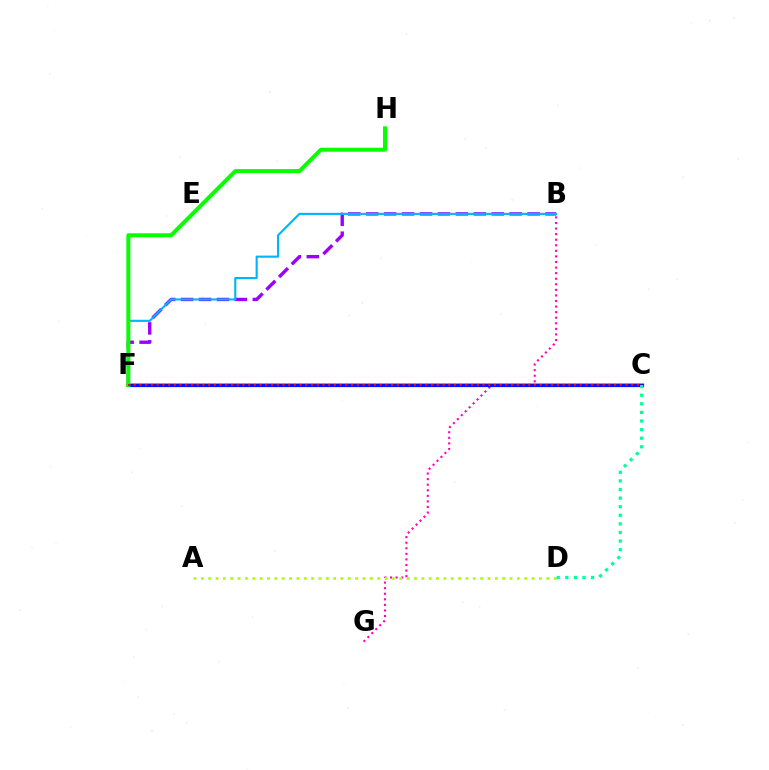{('B', 'F'): [{'color': '#9b00ff', 'line_style': 'dashed', 'thickness': 2.44}, {'color': '#00b5ff', 'line_style': 'solid', 'thickness': 1.53}], ('B', 'G'): [{'color': '#ff00bd', 'line_style': 'dotted', 'thickness': 1.51}], ('C', 'F'): [{'color': '#ffa500', 'line_style': 'solid', 'thickness': 2.89}, {'color': '#0010ff', 'line_style': 'solid', 'thickness': 2.31}, {'color': '#ff0000', 'line_style': 'dotted', 'thickness': 1.55}], ('A', 'D'): [{'color': '#b3ff00', 'line_style': 'dotted', 'thickness': 2.0}], ('F', 'H'): [{'color': '#08ff00', 'line_style': 'solid', 'thickness': 2.88}], ('C', 'D'): [{'color': '#00ff9d', 'line_style': 'dotted', 'thickness': 2.34}]}